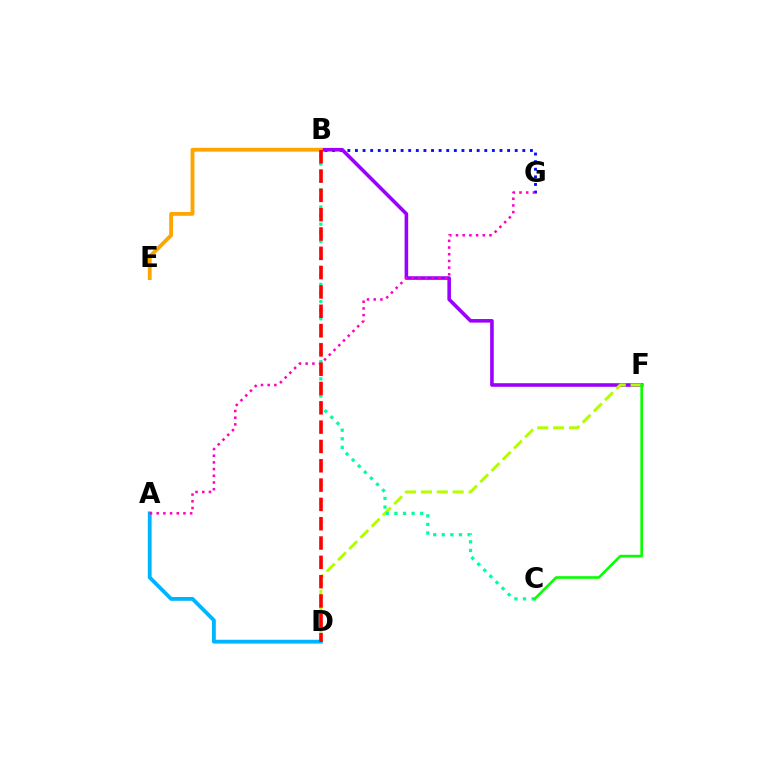{('B', 'G'): [{'color': '#0010ff', 'line_style': 'dotted', 'thickness': 2.07}], ('B', 'F'): [{'color': '#9b00ff', 'line_style': 'solid', 'thickness': 2.59}], ('B', 'E'): [{'color': '#ffa500', 'line_style': 'solid', 'thickness': 2.76}], ('A', 'D'): [{'color': '#00b5ff', 'line_style': 'solid', 'thickness': 2.75}], ('D', 'F'): [{'color': '#b3ff00', 'line_style': 'dashed', 'thickness': 2.16}], ('A', 'G'): [{'color': '#ff00bd', 'line_style': 'dotted', 'thickness': 1.82}], ('B', 'C'): [{'color': '#00ff9d', 'line_style': 'dotted', 'thickness': 2.34}], ('B', 'D'): [{'color': '#ff0000', 'line_style': 'dashed', 'thickness': 2.62}], ('C', 'F'): [{'color': '#08ff00', 'line_style': 'solid', 'thickness': 1.89}]}